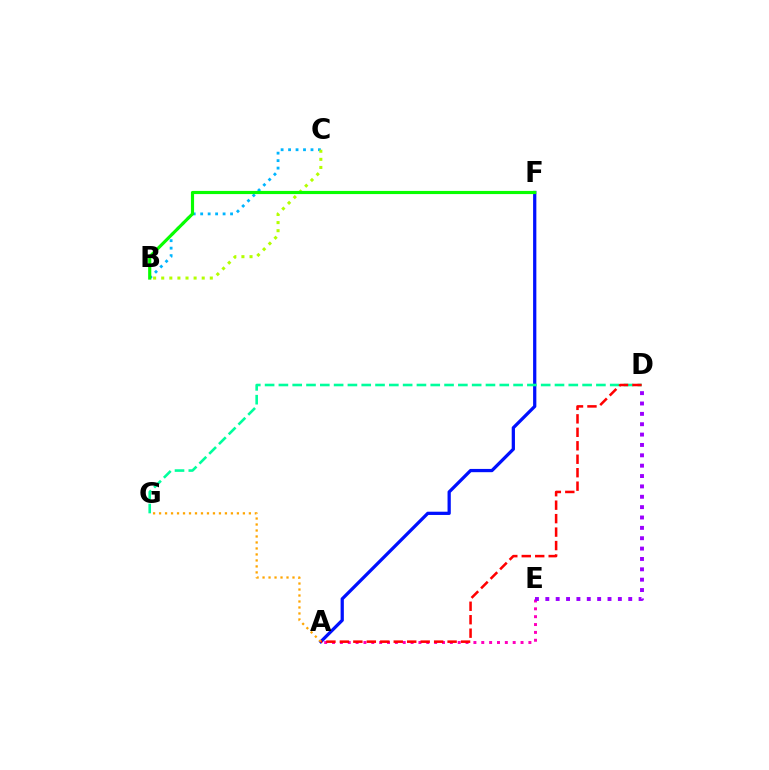{('A', 'F'): [{'color': '#0010ff', 'line_style': 'solid', 'thickness': 2.34}], ('B', 'C'): [{'color': '#00b5ff', 'line_style': 'dotted', 'thickness': 2.03}, {'color': '#b3ff00', 'line_style': 'dotted', 'thickness': 2.2}], ('A', 'E'): [{'color': '#ff00bd', 'line_style': 'dotted', 'thickness': 2.13}], ('D', 'G'): [{'color': '#00ff9d', 'line_style': 'dashed', 'thickness': 1.88}], ('D', 'E'): [{'color': '#9b00ff', 'line_style': 'dotted', 'thickness': 2.82}], ('B', 'F'): [{'color': '#08ff00', 'line_style': 'solid', 'thickness': 2.27}], ('A', 'D'): [{'color': '#ff0000', 'line_style': 'dashed', 'thickness': 1.83}], ('A', 'G'): [{'color': '#ffa500', 'line_style': 'dotted', 'thickness': 1.63}]}